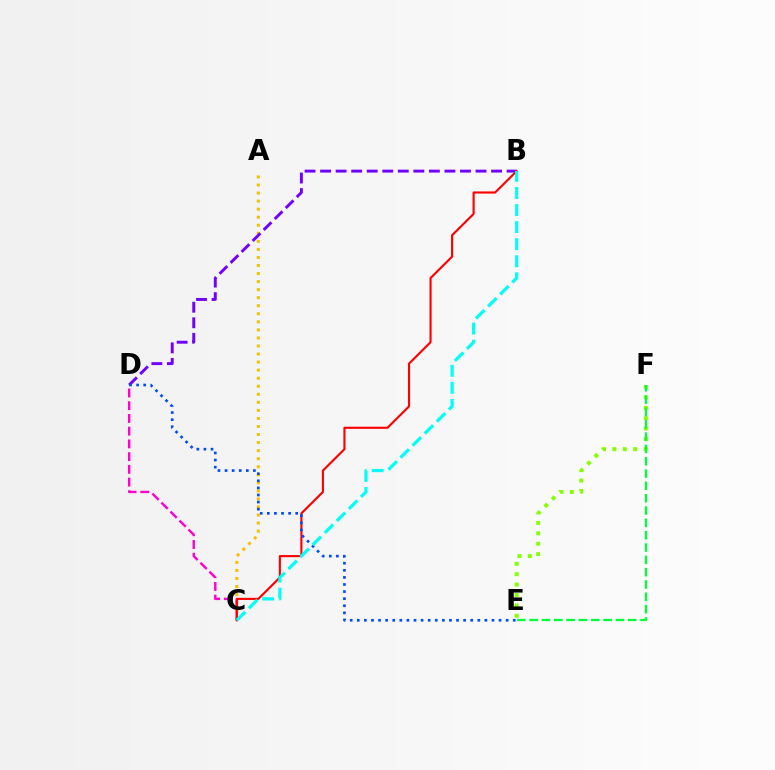{('A', 'C'): [{'color': '#ffbd00', 'line_style': 'dotted', 'thickness': 2.19}], ('B', 'D'): [{'color': '#7200ff', 'line_style': 'dashed', 'thickness': 2.11}], ('C', 'D'): [{'color': '#ff00cf', 'line_style': 'dashed', 'thickness': 1.73}], ('B', 'C'): [{'color': '#ff0000', 'line_style': 'solid', 'thickness': 1.53}, {'color': '#00fff6', 'line_style': 'dashed', 'thickness': 2.32}], ('E', 'F'): [{'color': '#84ff00', 'line_style': 'dotted', 'thickness': 2.83}, {'color': '#00ff39', 'line_style': 'dashed', 'thickness': 1.67}], ('D', 'E'): [{'color': '#004bff', 'line_style': 'dotted', 'thickness': 1.93}]}